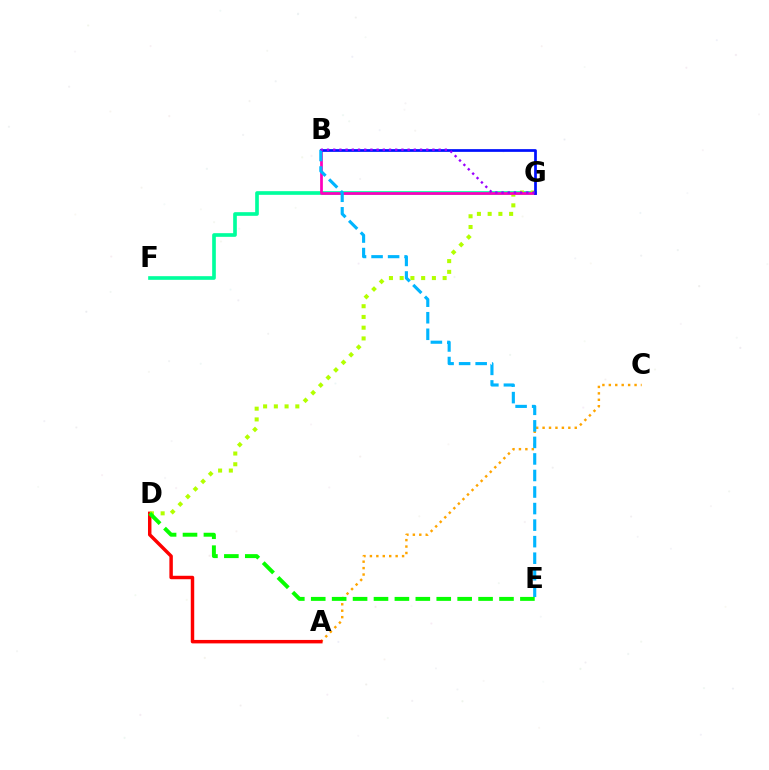{('F', 'G'): [{'color': '#00ff9d', 'line_style': 'solid', 'thickness': 2.63}], ('A', 'C'): [{'color': '#ffa500', 'line_style': 'dotted', 'thickness': 1.75}], ('A', 'D'): [{'color': '#ff0000', 'line_style': 'solid', 'thickness': 2.49}], ('D', 'G'): [{'color': '#b3ff00', 'line_style': 'dotted', 'thickness': 2.92}], ('B', 'G'): [{'color': '#ff00bd', 'line_style': 'solid', 'thickness': 1.96}, {'color': '#0010ff', 'line_style': 'solid', 'thickness': 1.96}, {'color': '#9b00ff', 'line_style': 'dotted', 'thickness': 1.68}], ('B', 'E'): [{'color': '#00b5ff', 'line_style': 'dashed', 'thickness': 2.25}], ('D', 'E'): [{'color': '#08ff00', 'line_style': 'dashed', 'thickness': 2.84}]}